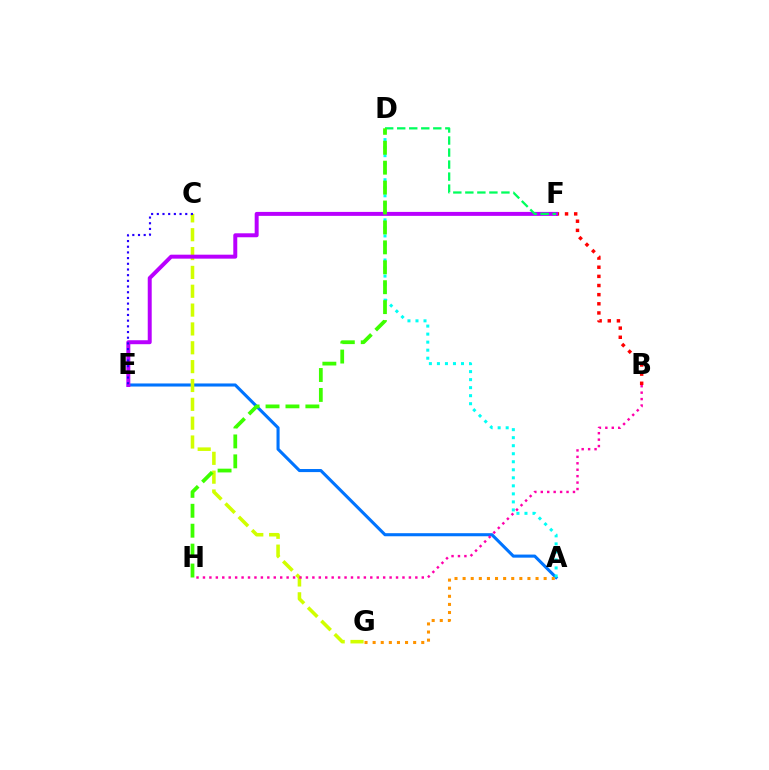{('A', 'E'): [{'color': '#0074ff', 'line_style': 'solid', 'thickness': 2.22}], ('B', 'F'): [{'color': '#ff0000', 'line_style': 'dotted', 'thickness': 2.48}], ('C', 'G'): [{'color': '#d1ff00', 'line_style': 'dashed', 'thickness': 2.56}], ('B', 'H'): [{'color': '#ff00ac', 'line_style': 'dotted', 'thickness': 1.75}], ('E', 'F'): [{'color': '#b900ff', 'line_style': 'solid', 'thickness': 2.86}], ('A', 'D'): [{'color': '#00fff6', 'line_style': 'dotted', 'thickness': 2.18}], ('D', 'F'): [{'color': '#00ff5c', 'line_style': 'dashed', 'thickness': 1.63}], ('A', 'G'): [{'color': '#ff9400', 'line_style': 'dotted', 'thickness': 2.2}], ('D', 'H'): [{'color': '#3dff00', 'line_style': 'dashed', 'thickness': 2.71}], ('C', 'E'): [{'color': '#2500ff', 'line_style': 'dotted', 'thickness': 1.54}]}